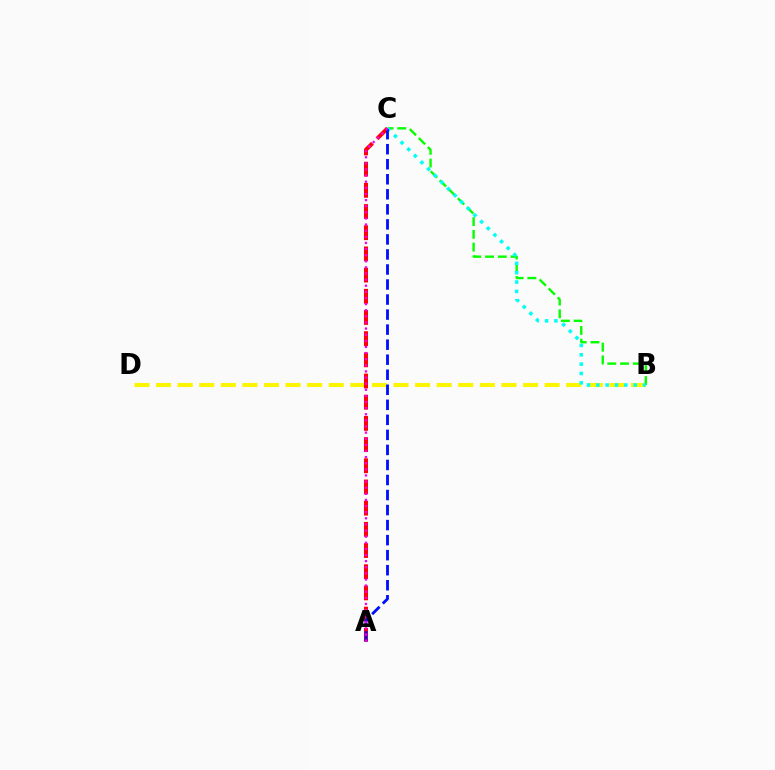{('B', 'D'): [{'color': '#fcf500', 'line_style': 'dashed', 'thickness': 2.93}], ('B', 'C'): [{'color': '#08ff00', 'line_style': 'dashed', 'thickness': 1.73}, {'color': '#00fff6', 'line_style': 'dotted', 'thickness': 2.54}], ('A', 'C'): [{'color': '#ff0000', 'line_style': 'dashed', 'thickness': 2.88}, {'color': '#0010ff', 'line_style': 'dashed', 'thickness': 2.04}, {'color': '#ee00ff', 'line_style': 'dotted', 'thickness': 1.66}]}